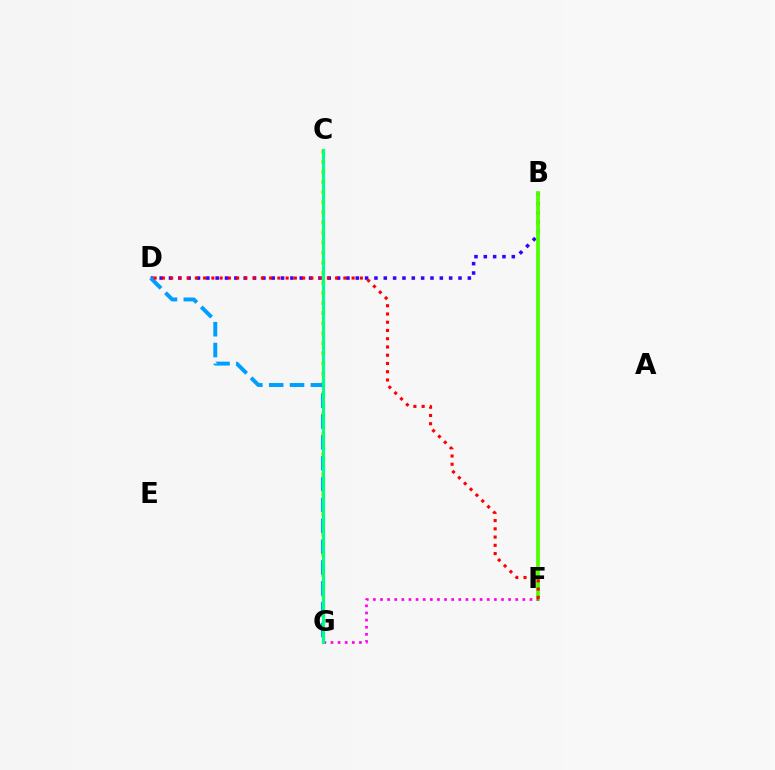{('B', 'D'): [{'color': '#3700ff', 'line_style': 'dotted', 'thickness': 2.54}], ('B', 'F'): [{'color': '#4fff00', 'line_style': 'solid', 'thickness': 2.73}], ('C', 'G'): [{'color': '#ffd500', 'line_style': 'dotted', 'thickness': 2.74}, {'color': '#00ff86', 'line_style': 'solid', 'thickness': 2.27}], ('F', 'G'): [{'color': '#ff00ed', 'line_style': 'dotted', 'thickness': 1.93}], ('D', 'G'): [{'color': '#009eff', 'line_style': 'dashed', 'thickness': 2.83}], ('D', 'F'): [{'color': '#ff0000', 'line_style': 'dotted', 'thickness': 2.24}]}